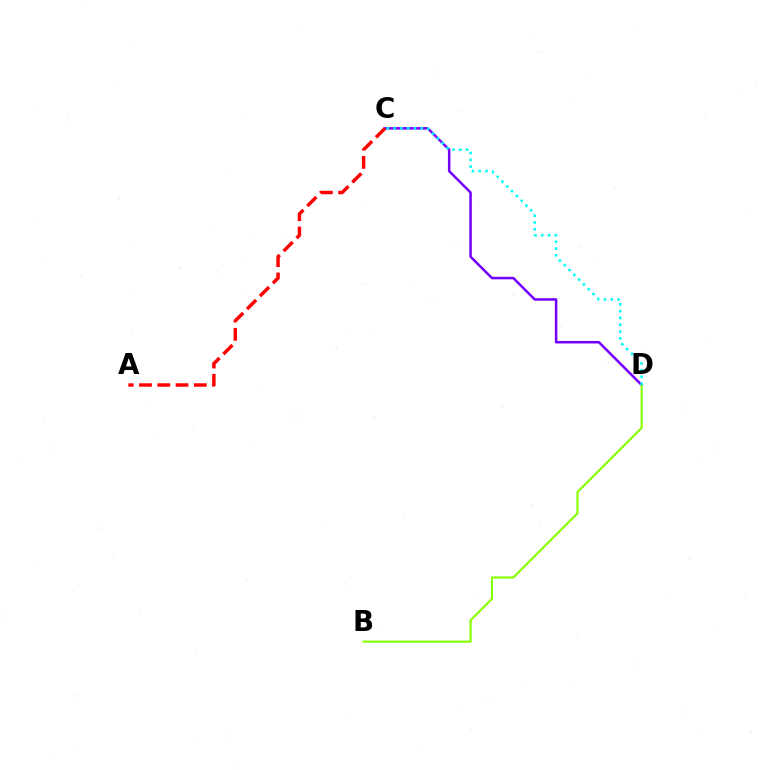{('C', 'D'): [{'color': '#7200ff', 'line_style': 'solid', 'thickness': 1.81}, {'color': '#00fff6', 'line_style': 'dotted', 'thickness': 1.84}], ('B', 'D'): [{'color': '#84ff00', 'line_style': 'solid', 'thickness': 1.52}], ('A', 'C'): [{'color': '#ff0000', 'line_style': 'dashed', 'thickness': 2.48}]}